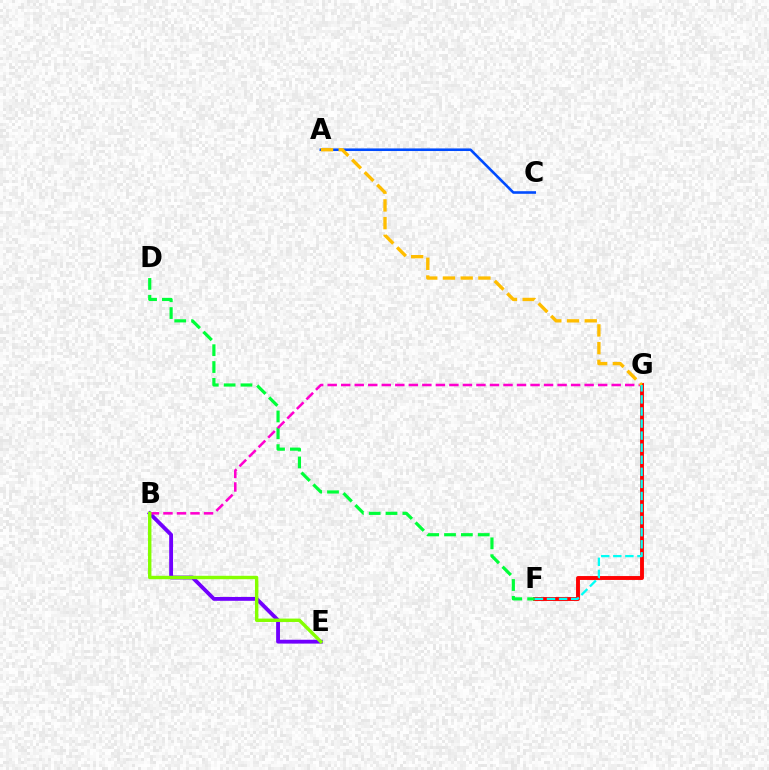{('F', 'G'): [{'color': '#ff0000', 'line_style': 'solid', 'thickness': 2.81}, {'color': '#00fff6', 'line_style': 'dashed', 'thickness': 1.64}], ('B', 'E'): [{'color': '#7200ff', 'line_style': 'solid', 'thickness': 2.77}, {'color': '#84ff00', 'line_style': 'solid', 'thickness': 2.45}], ('A', 'C'): [{'color': '#004bff', 'line_style': 'solid', 'thickness': 1.87}], ('D', 'F'): [{'color': '#00ff39', 'line_style': 'dashed', 'thickness': 2.29}], ('B', 'G'): [{'color': '#ff00cf', 'line_style': 'dashed', 'thickness': 1.84}], ('A', 'G'): [{'color': '#ffbd00', 'line_style': 'dashed', 'thickness': 2.41}]}